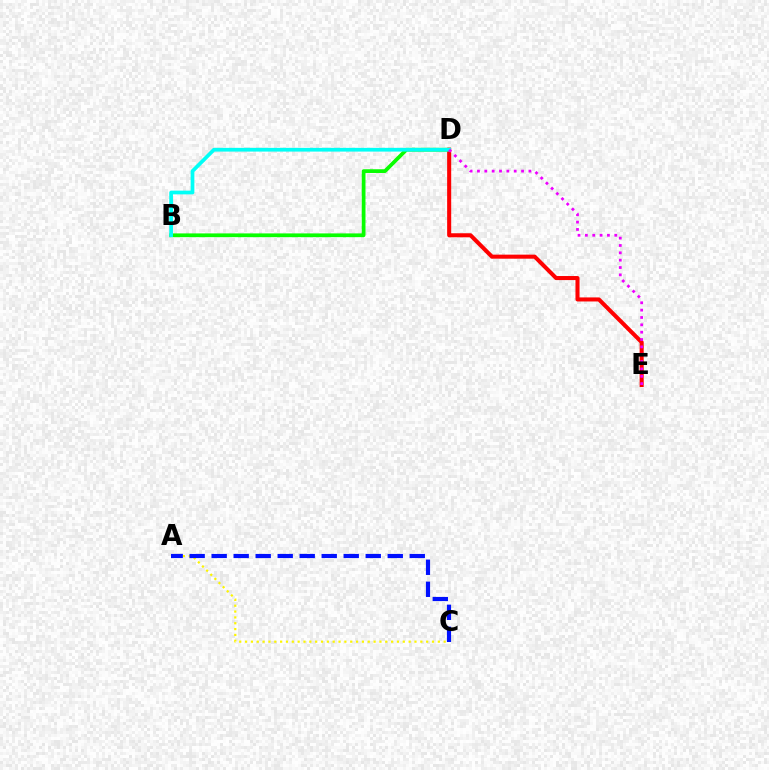{('B', 'D'): [{'color': '#08ff00', 'line_style': 'solid', 'thickness': 2.69}, {'color': '#00fff6', 'line_style': 'solid', 'thickness': 2.68}], ('D', 'E'): [{'color': '#ff0000', 'line_style': 'solid', 'thickness': 2.92}, {'color': '#ee00ff', 'line_style': 'dotted', 'thickness': 2.0}], ('A', 'C'): [{'color': '#fcf500', 'line_style': 'dotted', 'thickness': 1.59}, {'color': '#0010ff', 'line_style': 'dashed', 'thickness': 2.99}]}